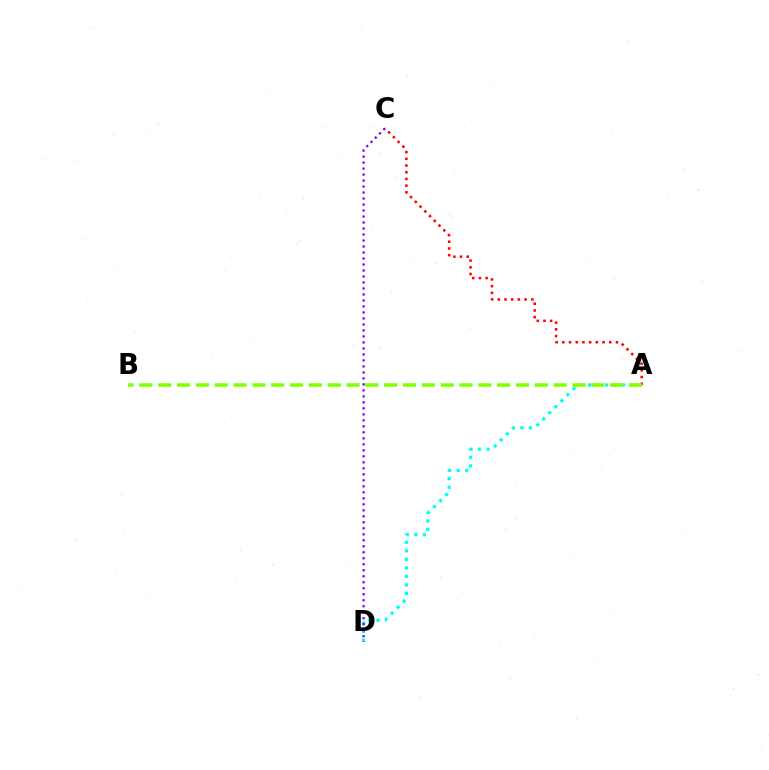{('A', 'C'): [{'color': '#ff0000', 'line_style': 'dotted', 'thickness': 1.82}], ('A', 'D'): [{'color': '#00fff6', 'line_style': 'dotted', 'thickness': 2.32}], ('C', 'D'): [{'color': '#7200ff', 'line_style': 'dotted', 'thickness': 1.63}], ('A', 'B'): [{'color': '#84ff00', 'line_style': 'dashed', 'thickness': 2.56}]}